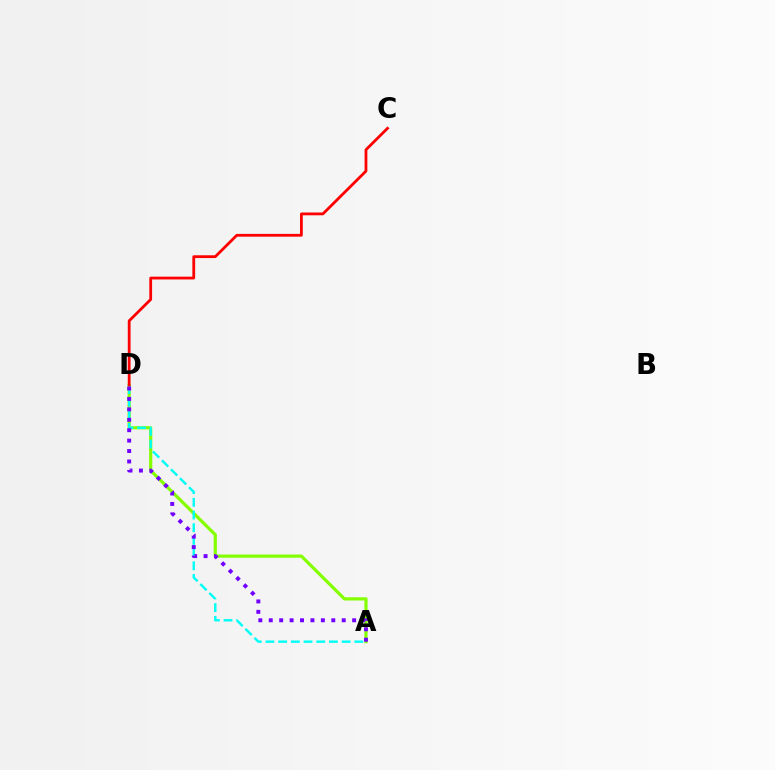{('A', 'D'): [{'color': '#84ff00', 'line_style': 'solid', 'thickness': 2.3}, {'color': '#00fff6', 'line_style': 'dashed', 'thickness': 1.72}, {'color': '#7200ff', 'line_style': 'dotted', 'thickness': 2.83}], ('C', 'D'): [{'color': '#ff0000', 'line_style': 'solid', 'thickness': 2.01}]}